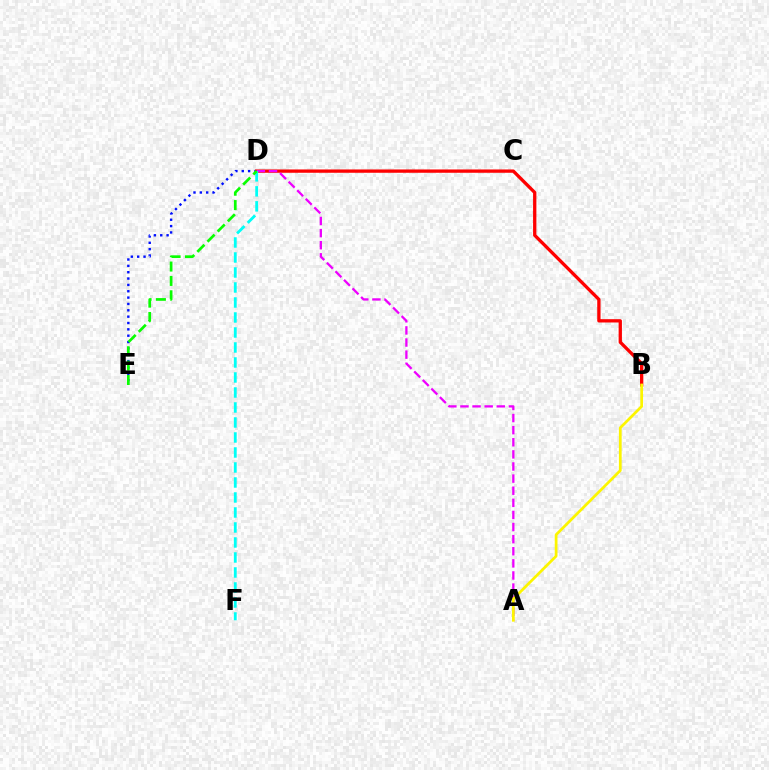{('D', 'E'): [{'color': '#0010ff', 'line_style': 'dotted', 'thickness': 1.73}, {'color': '#08ff00', 'line_style': 'dashed', 'thickness': 1.95}], ('B', 'D'): [{'color': '#ff0000', 'line_style': 'solid', 'thickness': 2.38}], ('A', 'D'): [{'color': '#ee00ff', 'line_style': 'dashed', 'thickness': 1.64}], ('A', 'B'): [{'color': '#fcf500', 'line_style': 'solid', 'thickness': 1.98}], ('D', 'F'): [{'color': '#00fff6', 'line_style': 'dashed', 'thickness': 2.04}]}